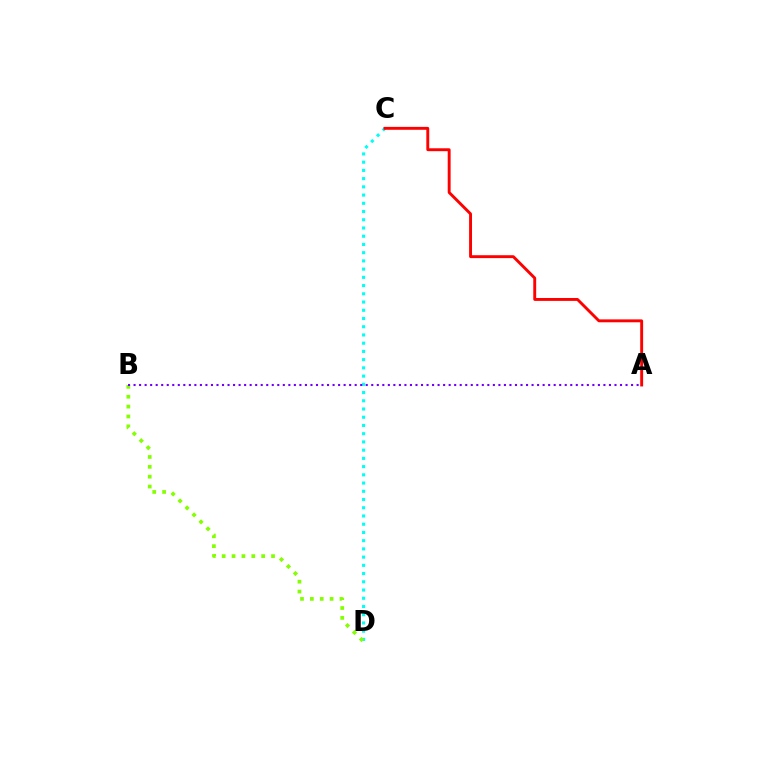{('C', 'D'): [{'color': '#00fff6', 'line_style': 'dotted', 'thickness': 2.24}], ('B', 'D'): [{'color': '#84ff00', 'line_style': 'dotted', 'thickness': 2.68}], ('A', 'B'): [{'color': '#7200ff', 'line_style': 'dotted', 'thickness': 1.5}], ('A', 'C'): [{'color': '#ff0000', 'line_style': 'solid', 'thickness': 2.09}]}